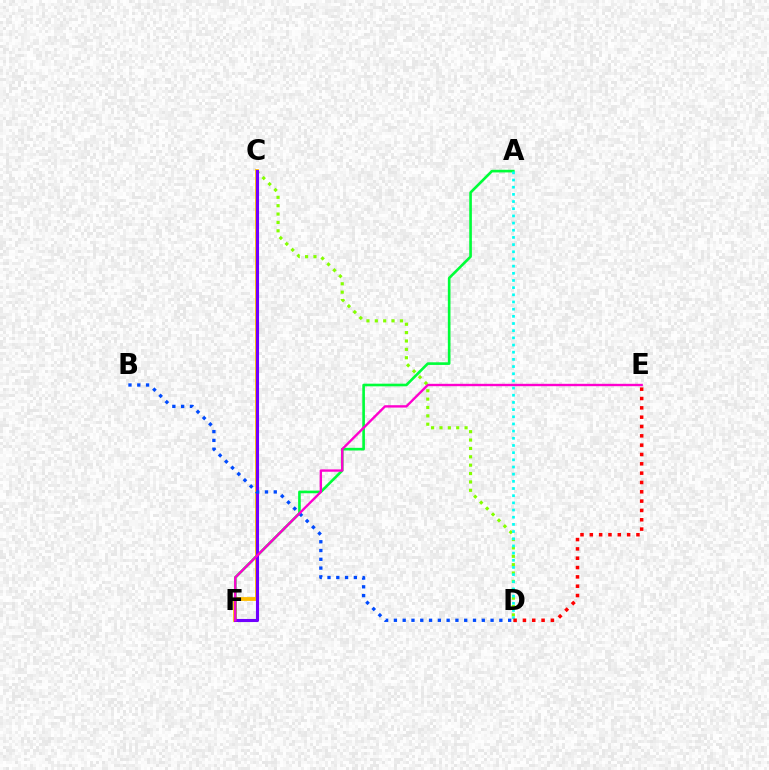{('C', 'F'): [{'color': '#ffbd00', 'line_style': 'solid', 'thickness': 2.74}, {'color': '#7200ff', 'line_style': 'solid', 'thickness': 2.21}], ('C', 'D'): [{'color': '#84ff00', 'line_style': 'dotted', 'thickness': 2.27}], ('A', 'F'): [{'color': '#00ff39', 'line_style': 'solid', 'thickness': 1.9}], ('B', 'D'): [{'color': '#004bff', 'line_style': 'dotted', 'thickness': 2.39}], ('E', 'F'): [{'color': '#ff00cf', 'line_style': 'solid', 'thickness': 1.71}], ('A', 'D'): [{'color': '#00fff6', 'line_style': 'dotted', 'thickness': 1.95}], ('D', 'E'): [{'color': '#ff0000', 'line_style': 'dotted', 'thickness': 2.53}]}